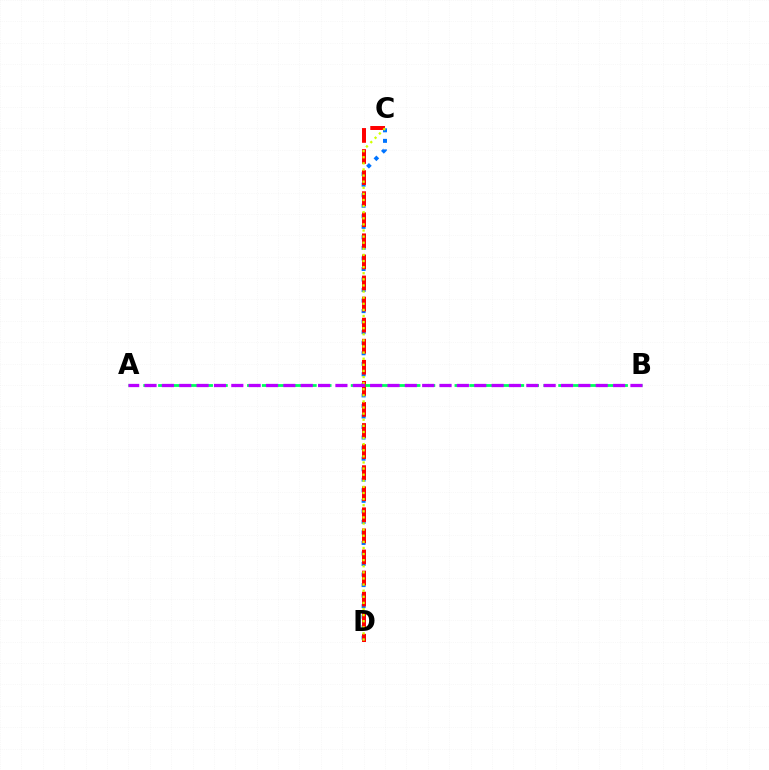{('C', 'D'): [{'color': '#0074ff', 'line_style': 'dotted', 'thickness': 2.86}, {'color': '#ff0000', 'line_style': 'dashed', 'thickness': 2.86}, {'color': '#d1ff00', 'line_style': 'dotted', 'thickness': 1.66}], ('A', 'B'): [{'color': '#00ff5c', 'line_style': 'dashed', 'thickness': 2.01}, {'color': '#b900ff', 'line_style': 'dashed', 'thickness': 2.36}]}